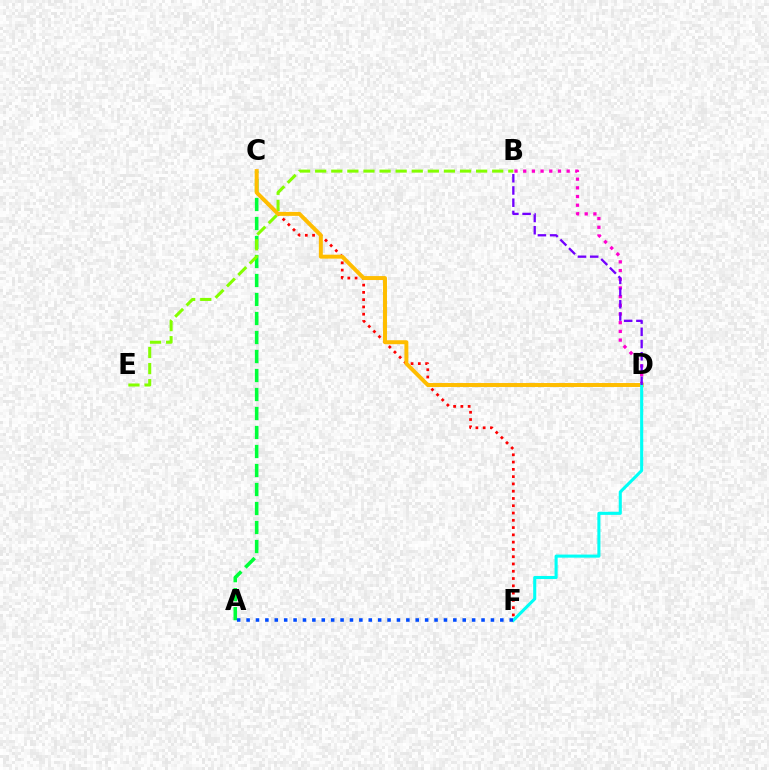{('A', 'C'): [{'color': '#00ff39', 'line_style': 'dashed', 'thickness': 2.58}], ('C', 'F'): [{'color': '#ff0000', 'line_style': 'dotted', 'thickness': 1.98}], ('B', 'D'): [{'color': '#ff00cf', 'line_style': 'dotted', 'thickness': 2.36}, {'color': '#7200ff', 'line_style': 'dashed', 'thickness': 1.66}], ('B', 'E'): [{'color': '#84ff00', 'line_style': 'dashed', 'thickness': 2.19}], ('C', 'D'): [{'color': '#ffbd00', 'line_style': 'solid', 'thickness': 2.85}], ('D', 'F'): [{'color': '#00fff6', 'line_style': 'solid', 'thickness': 2.22}], ('A', 'F'): [{'color': '#004bff', 'line_style': 'dotted', 'thickness': 2.55}]}